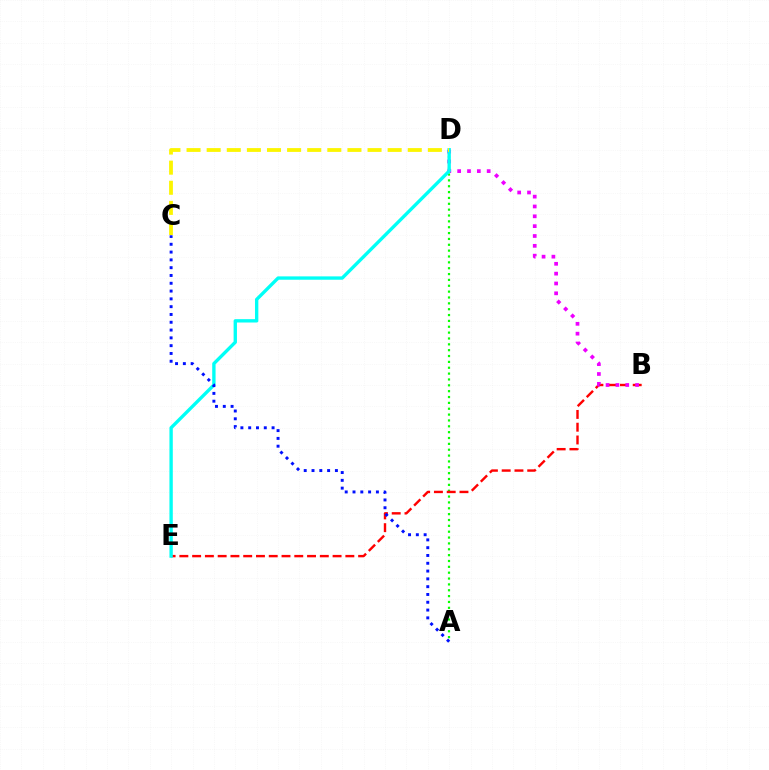{('A', 'D'): [{'color': '#08ff00', 'line_style': 'dotted', 'thickness': 1.59}], ('B', 'E'): [{'color': '#ff0000', 'line_style': 'dashed', 'thickness': 1.73}], ('B', 'D'): [{'color': '#ee00ff', 'line_style': 'dotted', 'thickness': 2.67}], ('D', 'E'): [{'color': '#00fff6', 'line_style': 'solid', 'thickness': 2.41}], ('A', 'C'): [{'color': '#0010ff', 'line_style': 'dotted', 'thickness': 2.12}], ('C', 'D'): [{'color': '#fcf500', 'line_style': 'dashed', 'thickness': 2.73}]}